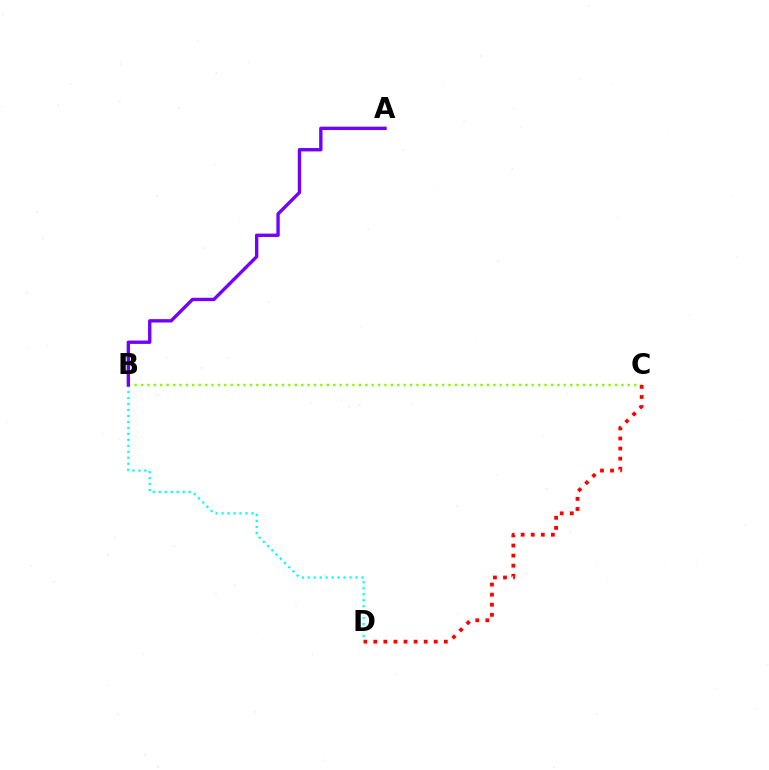{('B', 'D'): [{'color': '#00fff6', 'line_style': 'dotted', 'thickness': 1.62}], ('B', 'C'): [{'color': '#84ff00', 'line_style': 'dotted', 'thickness': 1.74}], ('A', 'B'): [{'color': '#7200ff', 'line_style': 'solid', 'thickness': 2.42}], ('C', 'D'): [{'color': '#ff0000', 'line_style': 'dotted', 'thickness': 2.74}]}